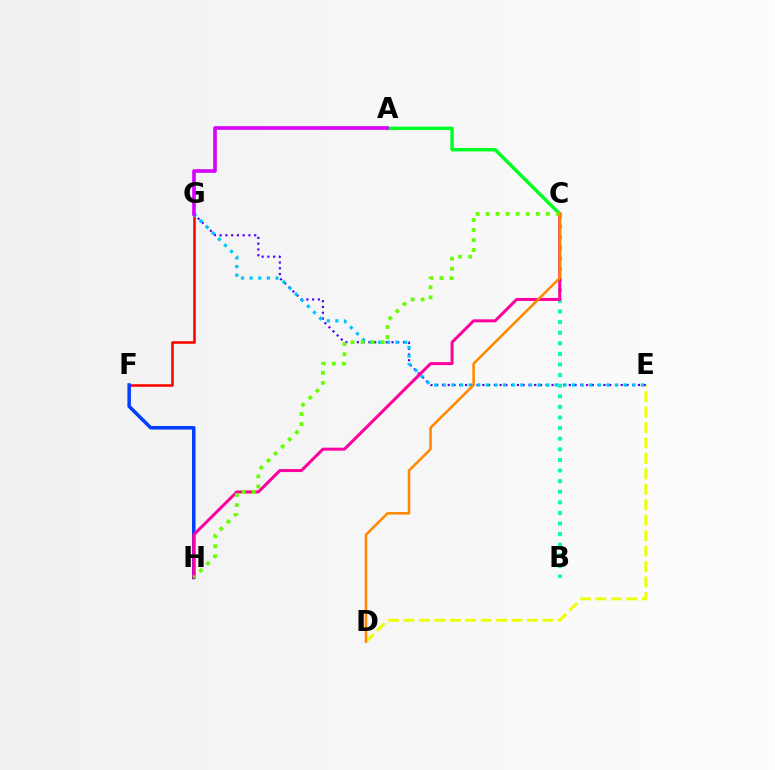{('D', 'E'): [{'color': '#eeff00', 'line_style': 'dashed', 'thickness': 2.1}], ('E', 'G'): [{'color': '#4f00ff', 'line_style': 'dotted', 'thickness': 1.57}, {'color': '#00c7ff', 'line_style': 'dotted', 'thickness': 2.34}], ('F', 'G'): [{'color': '#ff0000', 'line_style': 'solid', 'thickness': 1.84}], ('F', 'H'): [{'color': '#003fff', 'line_style': 'solid', 'thickness': 2.53}], ('A', 'C'): [{'color': '#00ff27', 'line_style': 'solid', 'thickness': 2.49}], ('B', 'C'): [{'color': '#00ffaf', 'line_style': 'dotted', 'thickness': 2.88}], ('C', 'H'): [{'color': '#ff00a0', 'line_style': 'solid', 'thickness': 2.16}, {'color': '#66ff00', 'line_style': 'dotted', 'thickness': 2.73}], ('C', 'D'): [{'color': '#ff8800', 'line_style': 'solid', 'thickness': 1.82}], ('A', 'G'): [{'color': '#d600ff', 'line_style': 'solid', 'thickness': 2.61}]}